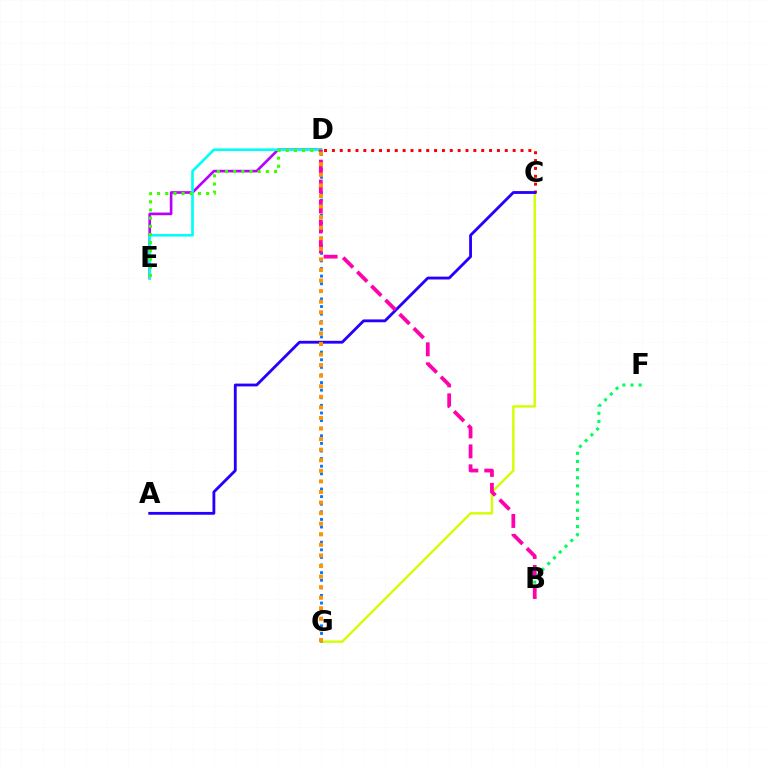{('D', 'E'): [{'color': '#b900ff', 'line_style': 'solid', 'thickness': 1.92}, {'color': '#00fff6', 'line_style': 'solid', 'thickness': 1.91}, {'color': '#3dff00', 'line_style': 'dotted', 'thickness': 2.22}], ('B', 'F'): [{'color': '#00ff5c', 'line_style': 'dotted', 'thickness': 2.21}], ('C', 'G'): [{'color': '#d1ff00', 'line_style': 'solid', 'thickness': 1.7}], ('D', 'G'): [{'color': '#0074ff', 'line_style': 'dotted', 'thickness': 2.07}, {'color': '#ff9400', 'line_style': 'dotted', 'thickness': 2.87}], ('C', 'D'): [{'color': '#ff0000', 'line_style': 'dotted', 'thickness': 2.14}], ('A', 'C'): [{'color': '#2500ff', 'line_style': 'solid', 'thickness': 2.04}], ('B', 'D'): [{'color': '#ff00ac', 'line_style': 'dashed', 'thickness': 2.71}]}